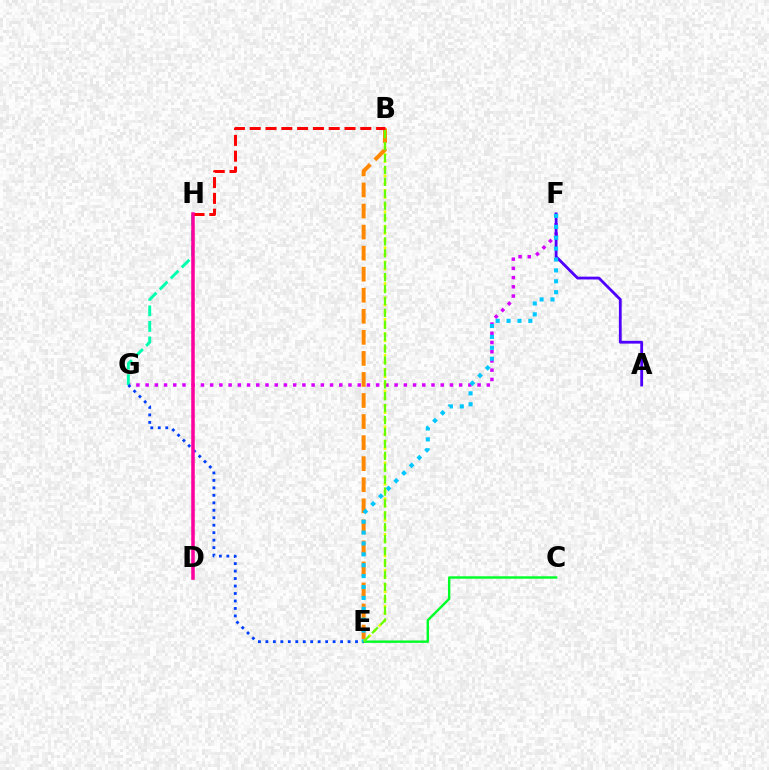{('F', 'G'): [{'color': '#d600ff', 'line_style': 'dotted', 'thickness': 2.51}], ('B', 'E'): [{'color': '#eeff00', 'line_style': 'dotted', 'thickness': 1.95}, {'color': '#ff8800', 'line_style': 'dashed', 'thickness': 2.86}, {'color': '#66ff00', 'line_style': 'dashed', 'thickness': 1.62}], ('C', 'E'): [{'color': '#00ff27', 'line_style': 'solid', 'thickness': 1.74}], ('G', 'H'): [{'color': '#00ffaf', 'line_style': 'dashed', 'thickness': 2.11}], ('E', 'G'): [{'color': '#003fff', 'line_style': 'dotted', 'thickness': 2.03}], ('A', 'F'): [{'color': '#4f00ff', 'line_style': 'solid', 'thickness': 2.01}], ('B', 'H'): [{'color': '#ff0000', 'line_style': 'dashed', 'thickness': 2.15}], ('E', 'F'): [{'color': '#00c7ff', 'line_style': 'dotted', 'thickness': 2.96}], ('D', 'H'): [{'color': '#ff00a0', 'line_style': 'solid', 'thickness': 2.55}]}